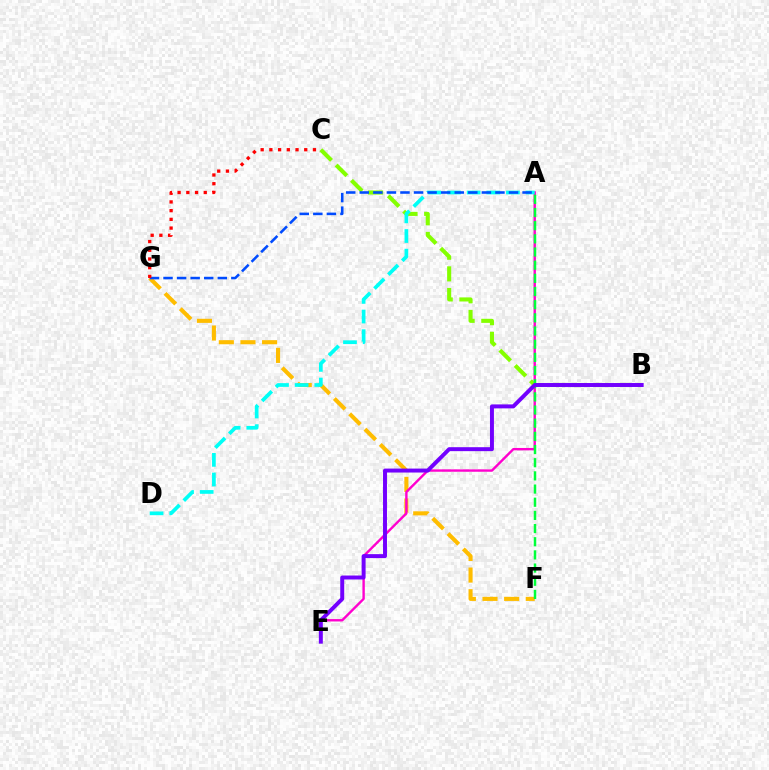{('F', 'G'): [{'color': '#ffbd00', 'line_style': 'dashed', 'thickness': 2.94}], ('A', 'E'): [{'color': '#ff00cf', 'line_style': 'solid', 'thickness': 1.72}], ('B', 'C'): [{'color': '#84ff00', 'line_style': 'dashed', 'thickness': 2.94}], ('A', 'D'): [{'color': '#00fff6', 'line_style': 'dashed', 'thickness': 2.67}], ('A', 'F'): [{'color': '#00ff39', 'line_style': 'dashed', 'thickness': 1.79}], ('B', 'E'): [{'color': '#7200ff', 'line_style': 'solid', 'thickness': 2.85}], ('A', 'G'): [{'color': '#004bff', 'line_style': 'dashed', 'thickness': 1.84}], ('C', 'G'): [{'color': '#ff0000', 'line_style': 'dotted', 'thickness': 2.37}]}